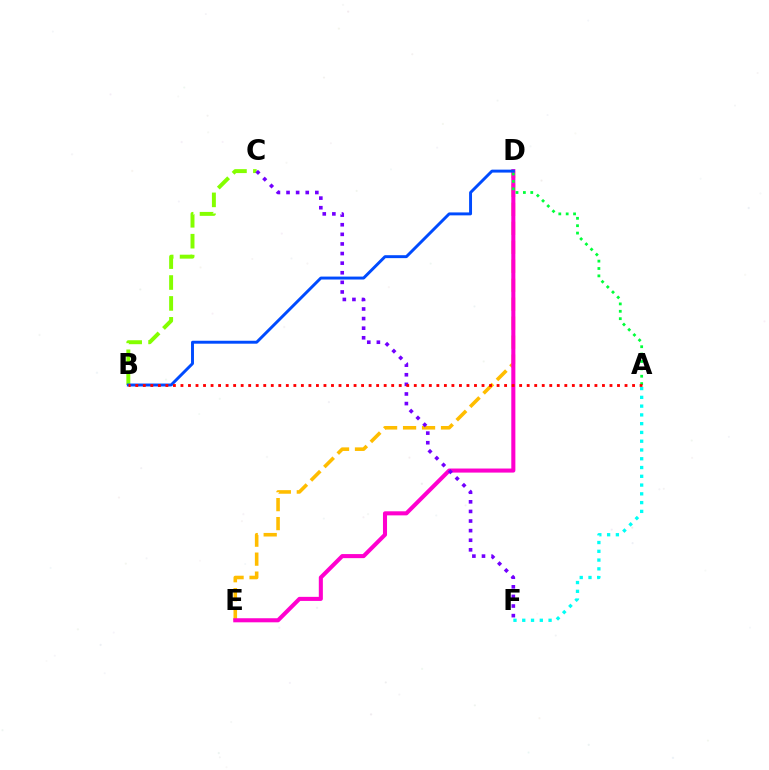{('D', 'E'): [{'color': '#ffbd00', 'line_style': 'dashed', 'thickness': 2.58}, {'color': '#ff00cf', 'line_style': 'solid', 'thickness': 2.93}], ('A', 'D'): [{'color': '#00ff39', 'line_style': 'dotted', 'thickness': 2.0}], ('B', 'C'): [{'color': '#84ff00', 'line_style': 'dashed', 'thickness': 2.84}], ('B', 'D'): [{'color': '#004bff', 'line_style': 'solid', 'thickness': 2.11}], ('C', 'F'): [{'color': '#7200ff', 'line_style': 'dotted', 'thickness': 2.61}], ('A', 'B'): [{'color': '#ff0000', 'line_style': 'dotted', 'thickness': 2.05}], ('A', 'F'): [{'color': '#00fff6', 'line_style': 'dotted', 'thickness': 2.38}]}